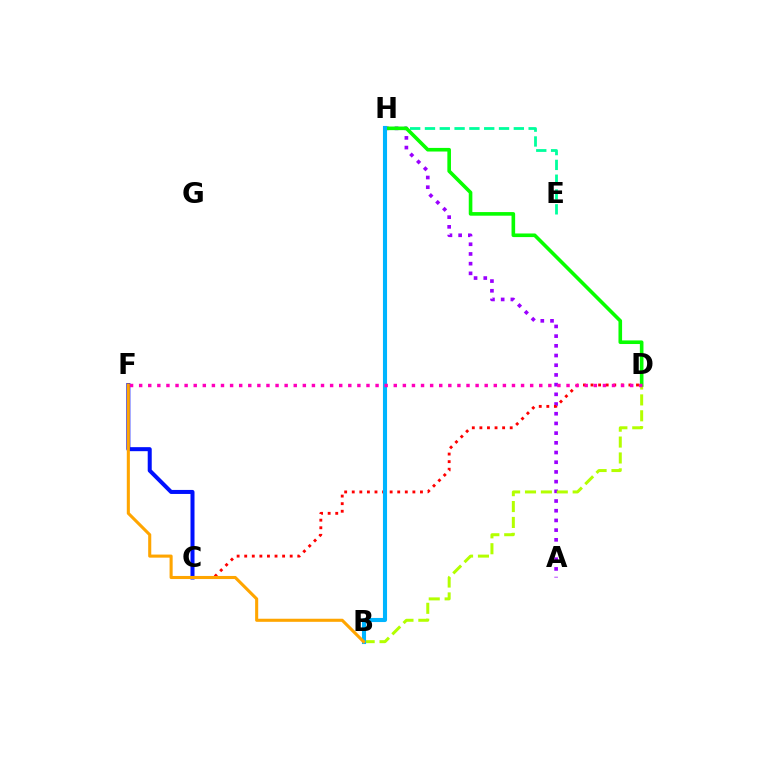{('A', 'H'): [{'color': '#9b00ff', 'line_style': 'dotted', 'thickness': 2.64}], ('E', 'H'): [{'color': '#00ff9d', 'line_style': 'dashed', 'thickness': 2.01}], ('C', 'D'): [{'color': '#ff0000', 'line_style': 'dotted', 'thickness': 2.06}], ('C', 'F'): [{'color': '#0010ff', 'line_style': 'solid', 'thickness': 2.89}], ('B', 'D'): [{'color': '#b3ff00', 'line_style': 'dashed', 'thickness': 2.16}], ('D', 'H'): [{'color': '#08ff00', 'line_style': 'solid', 'thickness': 2.6}], ('B', 'H'): [{'color': '#00b5ff', 'line_style': 'solid', 'thickness': 2.95}], ('B', 'F'): [{'color': '#ffa500', 'line_style': 'solid', 'thickness': 2.22}], ('D', 'F'): [{'color': '#ff00bd', 'line_style': 'dotted', 'thickness': 2.47}]}